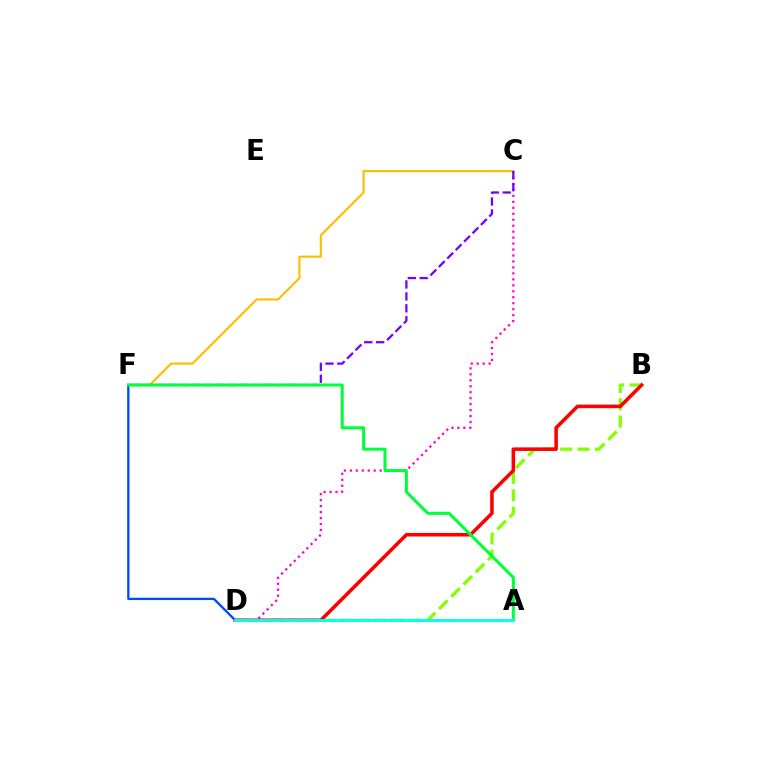{('C', 'F'): [{'color': '#ffbd00', 'line_style': 'solid', 'thickness': 1.55}, {'color': '#7200ff', 'line_style': 'dashed', 'thickness': 1.62}], ('D', 'F'): [{'color': '#004bff', 'line_style': 'solid', 'thickness': 1.68}], ('B', 'D'): [{'color': '#84ff00', 'line_style': 'dashed', 'thickness': 2.35}, {'color': '#ff0000', 'line_style': 'solid', 'thickness': 2.55}], ('C', 'D'): [{'color': '#ff00cf', 'line_style': 'dotted', 'thickness': 1.62}], ('A', 'F'): [{'color': '#00ff39', 'line_style': 'solid', 'thickness': 2.18}], ('A', 'D'): [{'color': '#00fff6', 'line_style': 'solid', 'thickness': 2.1}]}